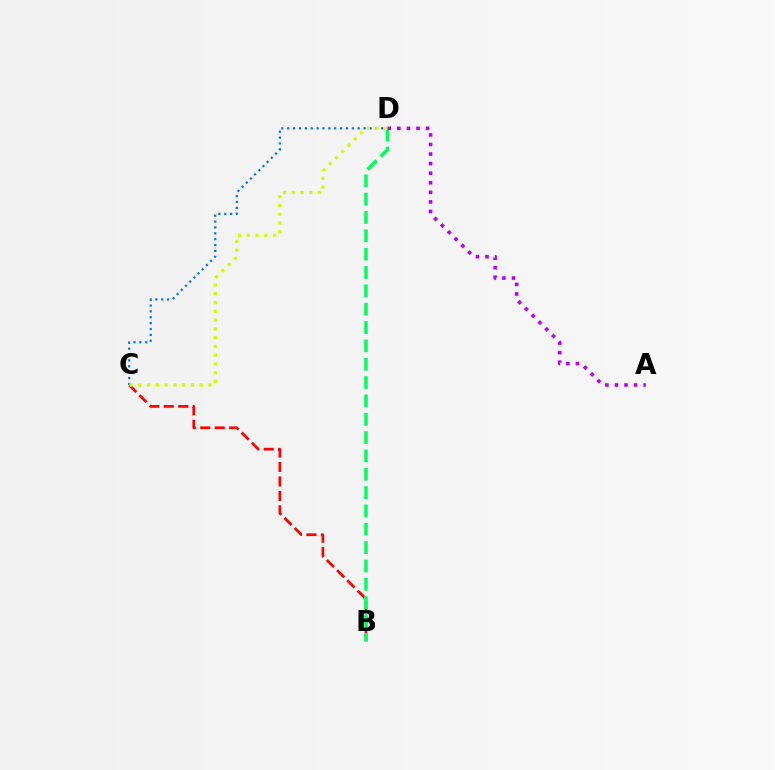{('C', 'D'): [{'color': '#0074ff', 'line_style': 'dotted', 'thickness': 1.6}, {'color': '#d1ff00', 'line_style': 'dotted', 'thickness': 2.38}], ('B', 'C'): [{'color': '#ff0000', 'line_style': 'dashed', 'thickness': 1.96}], ('B', 'D'): [{'color': '#00ff5c', 'line_style': 'dashed', 'thickness': 2.49}], ('A', 'D'): [{'color': '#b900ff', 'line_style': 'dotted', 'thickness': 2.6}]}